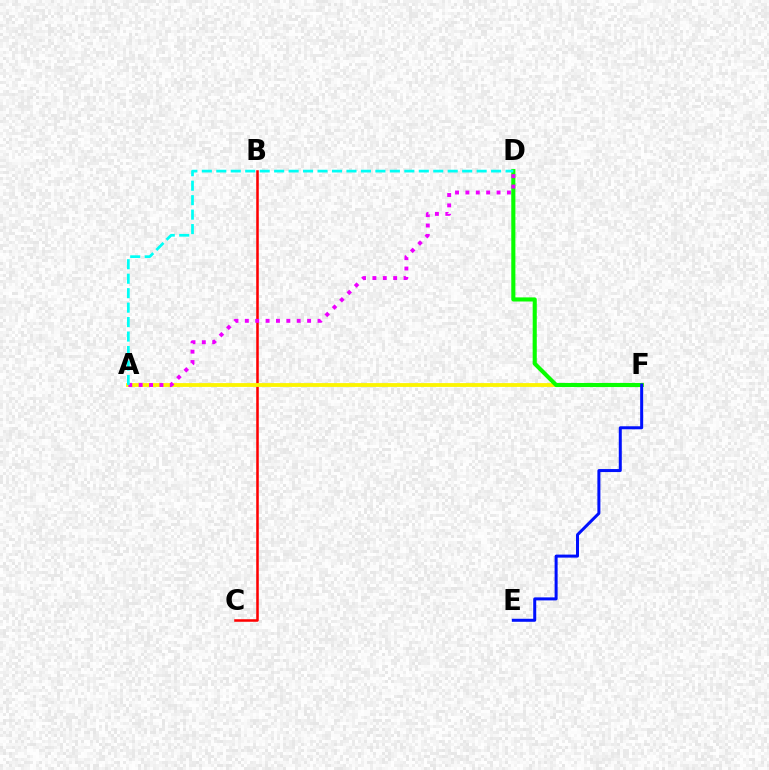{('B', 'C'): [{'color': '#ff0000', 'line_style': 'solid', 'thickness': 1.83}], ('A', 'F'): [{'color': '#fcf500', 'line_style': 'solid', 'thickness': 2.75}], ('D', 'F'): [{'color': '#08ff00', 'line_style': 'solid', 'thickness': 2.95}], ('A', 'D'): [{'color': '#ee00ff', 'line_style': 'dotted', 'thickness': 2.82}, {'color': '#00fff6', 'line_style': 'dashed', 'thickness': 1.96}], ('E', 'F'): [{'color': '#0010ff', 'line_style': 'solid', 'thickness': 2.17}]}